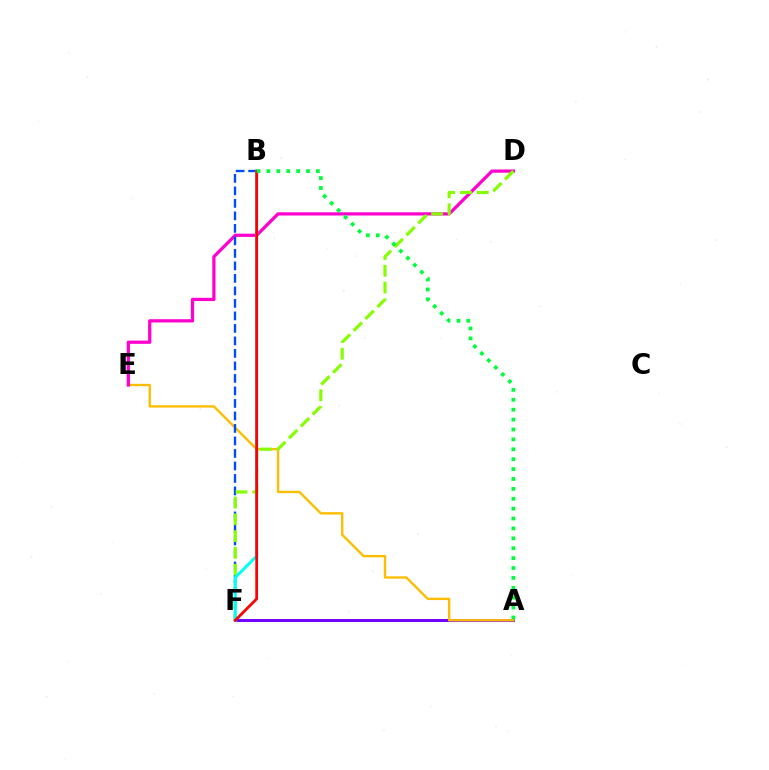{('A', 'F'): [{'color': '#7200ff', 'line_style': 'solid', 'thickness': 2.12}], ('A', 'E'): [{'color': '#ffbd00', 'line_style': 'solid', 'thickness': 1.7}], ('D', 'E'): [{'color': '#ff00cf', 'line_style': 'solid', 'thickness': 2.34}], ('B', 'F'): [{'color': '#004bff', 'line_style': 'dashed', 'thickness': 1.7}, {'color': '#00fff6', 'line_style': 'solid', 'thickness': 2.19}, {'color': '#ff0000', 'line_style': 'solid', 'thickness': 1.99}], ('D', 'F'): [{'color': '#84ff00', 'line_style': 'dashed', 'thickness': 2.28}], ('A', 'B'): [{'color': '#00ff39', 'line_style': 'dotted', 'thickness': 2.69}]}